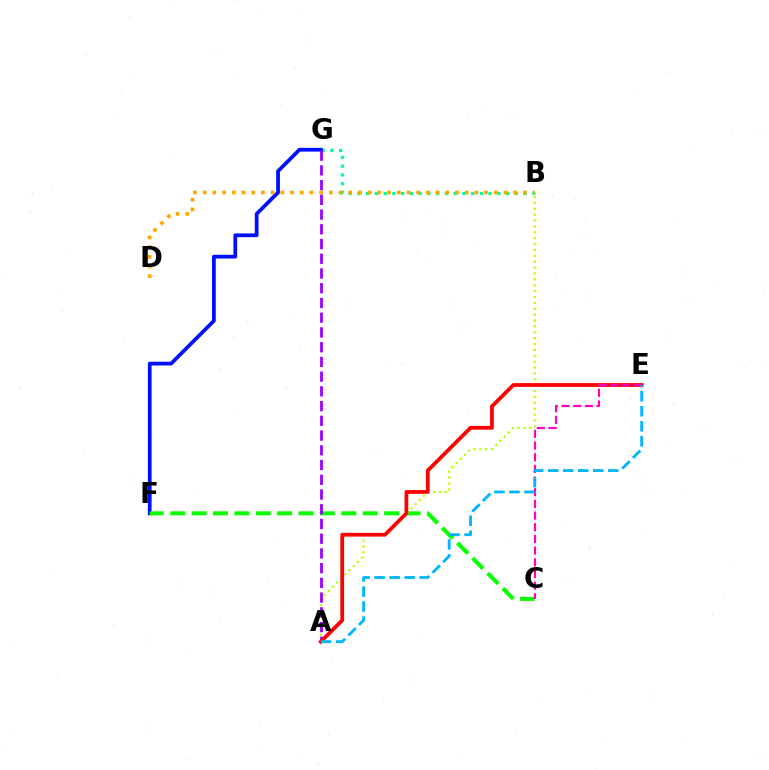{('B', 'G'): [{'color': '#00ff9d', 'line_style': 'dotted', 'thickness': 2.38}], ('F', 'G'): [{'color': '#0010ff', 'line_style': 'solid', 'thickness': 2.7}], ('C', 'F'): [{'color': '#08ff00', 'line_style': 'dashed', 'thickness': 2.91}], ('B', 'D'): [{'color': '#ffa500', 'line_style': 'dotted', 'thickness': 2.64}], ('A', 'B'): [{'color': '#b3ff00', 'line_style': 'dotted', 'thickness': 1.6}], ('A', 'G'): [{'color': '#9b00ff', 'line_style': 'dashed', 'thickness': 2.0}], ('A', 'E'): [{'color': '#ff0000', 'line_style': 'solid', 'thickness': 2.71}, {'color': '#00b5ff', 'line_style': 'dashed', 'thickness': 2.04}], ('C', 'E'): [{'color': '#ff00bd', 'line_style': 'dashed', 'thickness': 1.59}]}